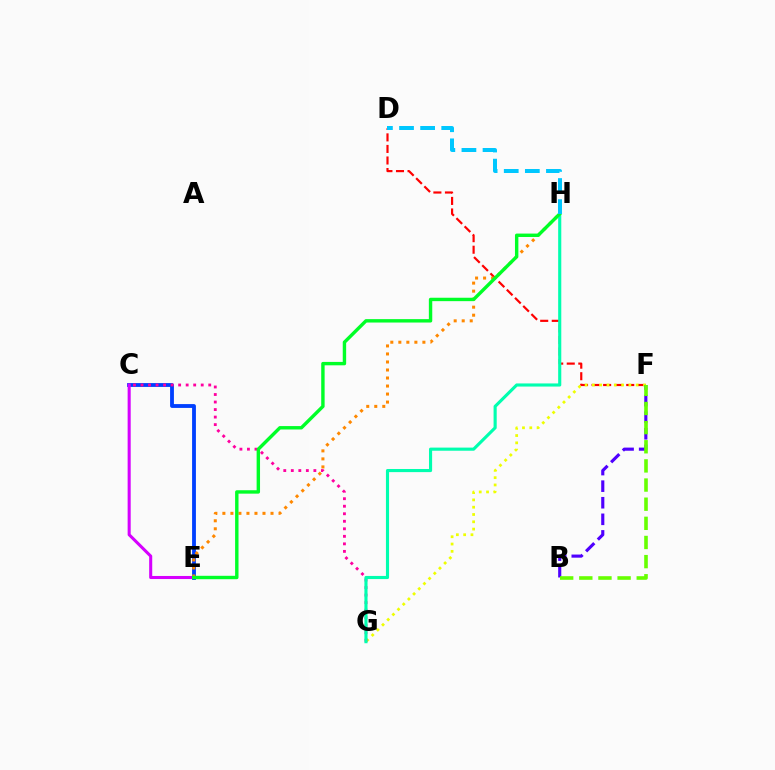{('D', 'F'): [{'color': '#ff0000', 'line_style': 'dashed', 'thickness': 1.57}], ('C', 'E'): [{'color': '#003fff', 'line_style': 'solid', 'thickness': 2.76}, {'color': '#d600ff', 'line_style': 'solid', 'thickness': 2.2}], ('E', 'H'): [{'color': '#ff8800', 'line_style': 'dotted', 'thickness': 2.18}, {'color': '#00ff27', 'line_style': 'solid', 'thickness': 2.45}], ('F', 'G'): [{'color': '#eeff00', 'line_style': 'dotted', 'thickness': 1.98}], ('C', 'G'): [{'color': '#ff00a0', 'line_style': 'dotted', 'thickness': 2.04}], ('G', 'H'): [{'color': '#00ffaf', 'line_style': 'solid', 'thickness': 2.25}], ('B', 'F'): [{'color': '#4f00ff', 'line_style': 'dashed', 'thickness': 2.25}, {'color': '#66ff00', 'line_style': 'dashed', 'thickness': 2.6}], ('D', 'H'): [{'color': '#00c7ff', 'line_style': 'dashed', 'thickness': 2.87}]}